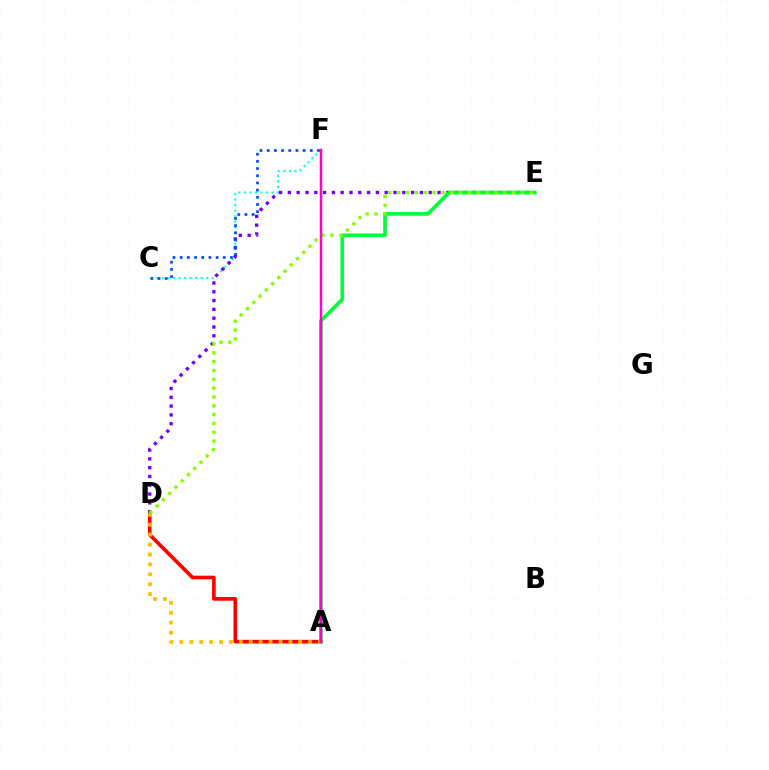{('A', 'D'): [{'color': '#ff0000', 'line_style': 'solid', 'thickness': 2.63}, {'color': '#ffbd00', 'line_style': 'dotted', 'thickness': 2.69}], ('C', 'F'): [{'color': '#00fff6', 'line_style': 'dotted', 'thickness': 1.5}, {'color': '#004bff', 'line_style': 'dotted', 'thickness': 1.95}], ('D', 'E'): [{'color': '#7200ff', 'line_style': 'dotted', 'thickness': 2.39}, {'color': '#84ff00', 'line_style': 'dotted', 'thickness': 2.4}], ('A', 'E'): [{'color': '#00ff39', 'line_style': 'solid', 'thickness': 2.62}], ('A', 'F'): [{'color': '#ff00cf', 'line_style': 'solid', 'thickness': 1.8}]}